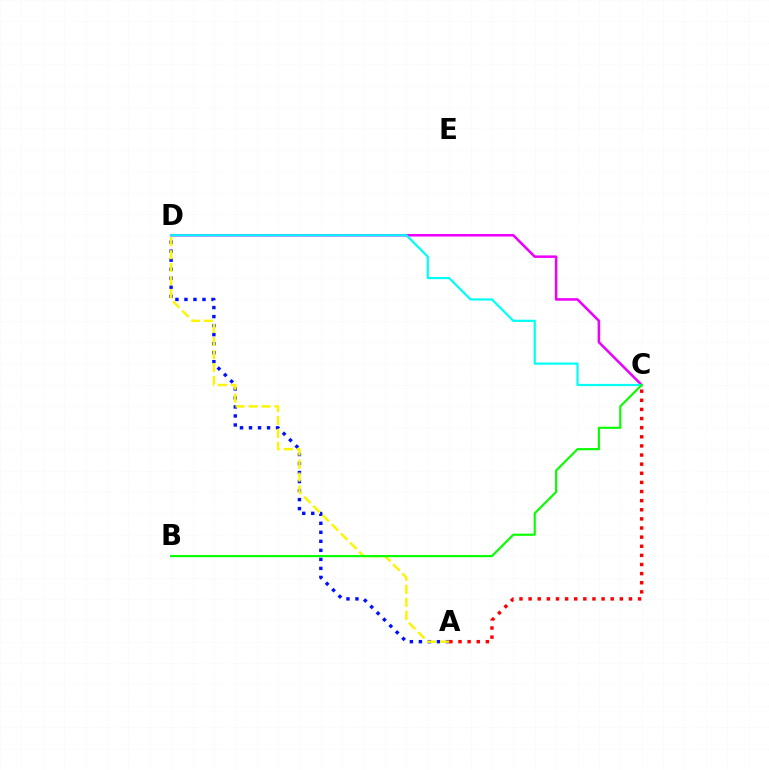{('A', 'D'): [{'color': '#0010ff', 'line_style': 'dotted', 'thickness': 2.45}, {'color': '#fcf500', 'line_style': 'dashed', 'thickness': 1.77}], ('C', 'D'): [{'color': '#ee00ff', 'line_style': 'solid', 'thickness': 1.83}, {'color': '#00fff6', 'line_style': 'solid', 'thickness': 1.59}], ('A', 'C'): [{'color': '#ff0000', 'line_style': 'dotted', 'thickness': 2.48}], ('B', 'C'): [{'color': '#08ff00', 'line_style': 'solid', 'thickness': 1.55}]}